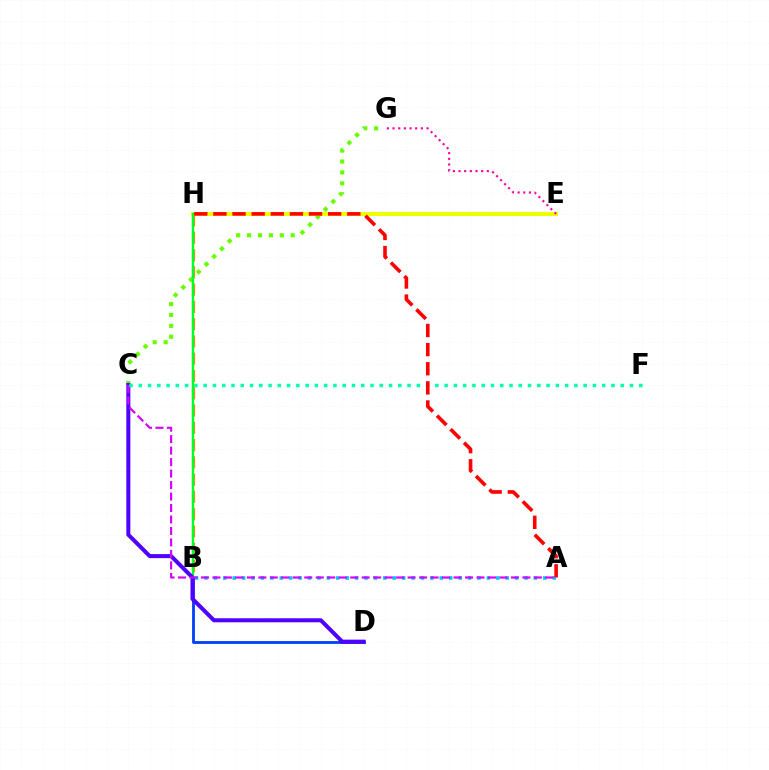{('C', 'G'): [{'color': '#66ff00', 'line_style': 'dotted', 'thickness': 2.97}], ('A', 'B'): [{'color': '#00c7ff', 'line_style': 'dotted', 'thickness': 2.56}], ('B', 'H'): [{'color': '#ff8800', 'line_style': 'dashed', 'thickness': 2.35}, {'color': '#00ff27', 'line_style': 'solid', 'thickness': 1.74}], ('E', 'H'): [{'color': '#eeff00', 'line_style': 'solid', 'thickness': 2.92}], ('B', 'D'): [{'color': '#003fff', 'line_style': 'solid', 'thickness': 2.02}], ('C', 'D'): [{'color': '#4f00ff', 'line_style': 'solid', 'thickness': 2.9}], ('A', 'C'): [{'color': '#d600ff', 'line_style': 'dashed', 'thickness': 1.56}], ('C', 'F'): [{'color': '#00ffaf', 'line_style': 'dotted', 'thickness': 2.52}], ('A', 'H'): [{'color': '#ff0000', 'line_style': 'dashed', 'thickness': 2.6}], ('E', 'G'): [{'color': '#ff00a0', 'line_style': 'dotted', 'thickness': 1.54}]}